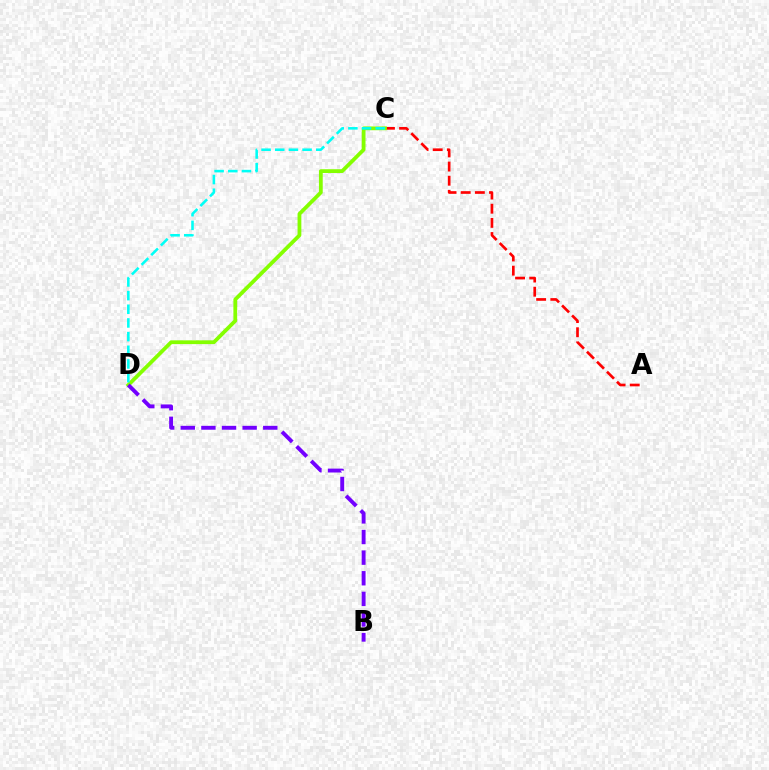{('A', 'C'): [{'color': '#ff0000', 'line_style': 'dashed', 'thickness': 1.92}], ('C', 'D'): [{'color': '#84ff00', 'line_style': 'solid', 'thickness': 2.72}, {'color': '#00fff6', 'line_style': 'dashed', 'thickness': 1.86}], ('B', 'D'): [{'color': '#7200ff', 'line_style': 'dashed', 'thickness': 2.8}]}